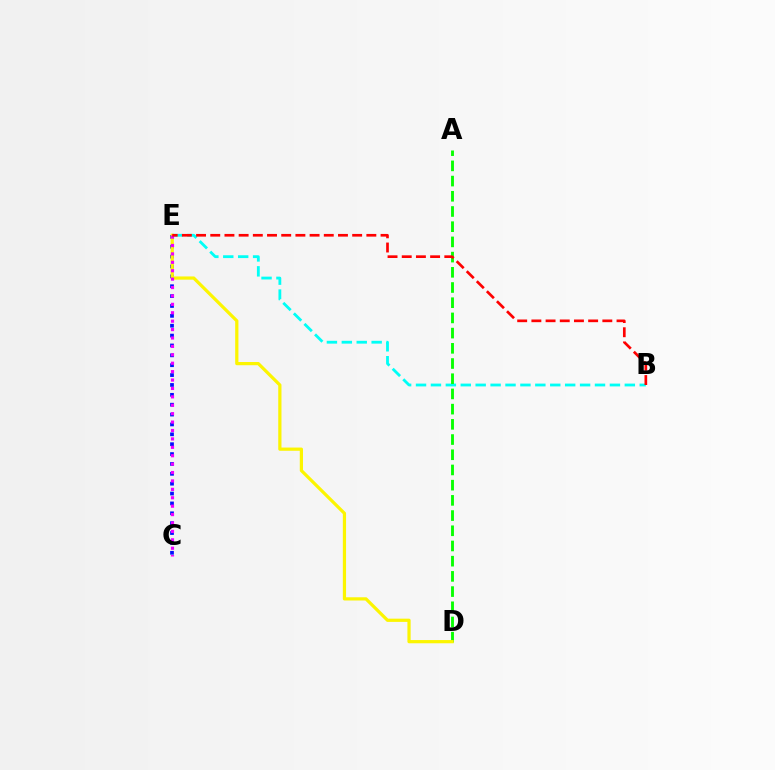{('B', 'E'): [{'color': '#00fff6', 'line_style': 'dashed', 'thickness': 2.03}, {'color': '#ff0000', 'line_style': 'dashed', 'thickness': 1.93}], ('C', 'E'): [{'color': '#0010ff', 'line_style': 'dotted', 'thickness': 2.68}, {'color': '#ee00ff', 'line_style': 'dotted', 'thickness': 2.28}], ('A', 'D'): [{'color': '#08ff00', 'line_style': 'dashed', 'thickness': 2.07}], ('D', 'E'): [{'color': '#fcf500', 'line_style': 'solid', 'thickness': 2.32}]}